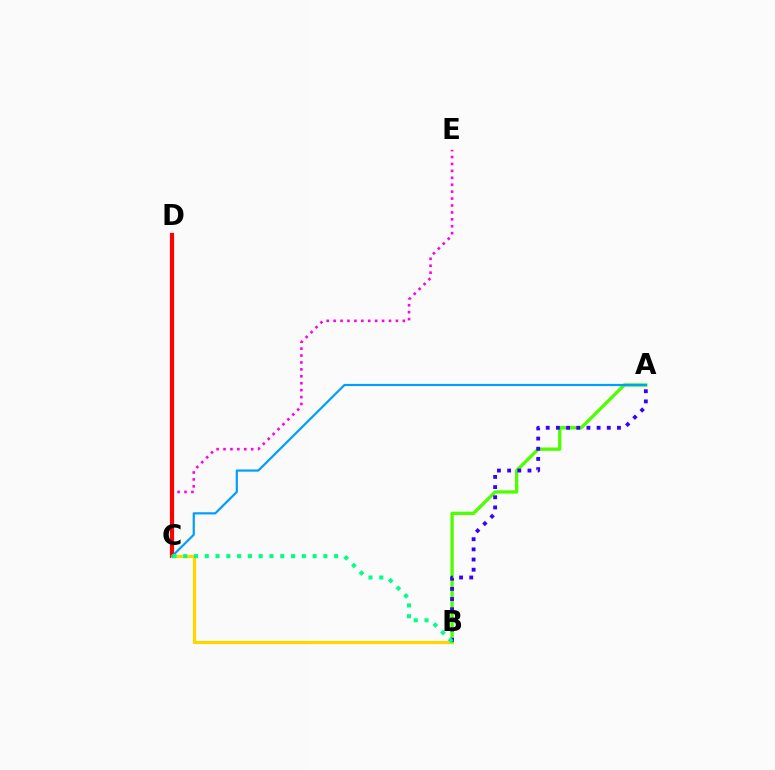{('C', 'E'): [{'color': '#ff00ed', 'line_style': 'dotted', 'thickness': 1.88}], ('C', 'D'): [{'color': '#ff0000', 'line_style': 'solid', 'thickness': 3.0}], ('B', 'C'): [{'color': '#ffd500', 'line_style': 'solid', 'thickness': 2.3}, {'color': '#00ff86', 'line_style': 'dotted', 'thickness': 2.93}], ('A', 'B'): [{'color': '#4fff00', 'line_style': 'solid', 'thickness': 2.39}, {'color': '#3700ff', 'line_style': 'dotted', 'thickness': 2.76}], ('A', 'C'): [{'color': '#009eff', 'line_style': 'solid', 'thickness': 1.58}]}